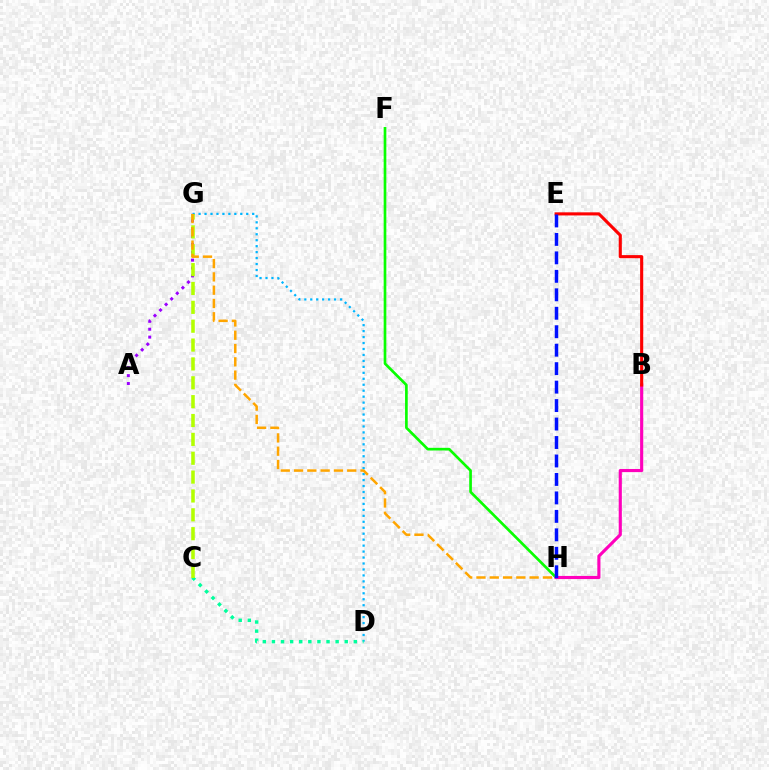{('F', 'H'): [{'color': '#08ff00', 'line_style': 'solid', 'thickness': 1.93}], ('A', 'G'): [{'color': '#9b00ff', 'line_style': 'dotted', 'thickness': 2.14}], ('B', 'H'): [{'color': '#ff00bd', 'line_style': 'solid', 'thickness': 2.25}], ('D', 'G'): [{'color': '#00b5ff', 'line_style': 'dotted', 'thickness': 1.62}], ('B', 'E'): [{'color': '#ff0000', 'line_style': 'solid', 'thickness': 2.23}], ('C', 'D'): [{'color': '#00ff9d', 'line_style': 'dotted', 'thickness': 2.47}], ('C', 'G'): [{'color': '#b3ff00', 'line_style': 'dashed', 'thickness': 2.56}], ('E', 'H'): [{'color': '#0010ff', 'line_style': 'dashed', 'thickness': 2.51}], ('G', 'H'): [{'color': '#ffa500', 'line_style': 'dashed', 'thickness': 1.81}]}